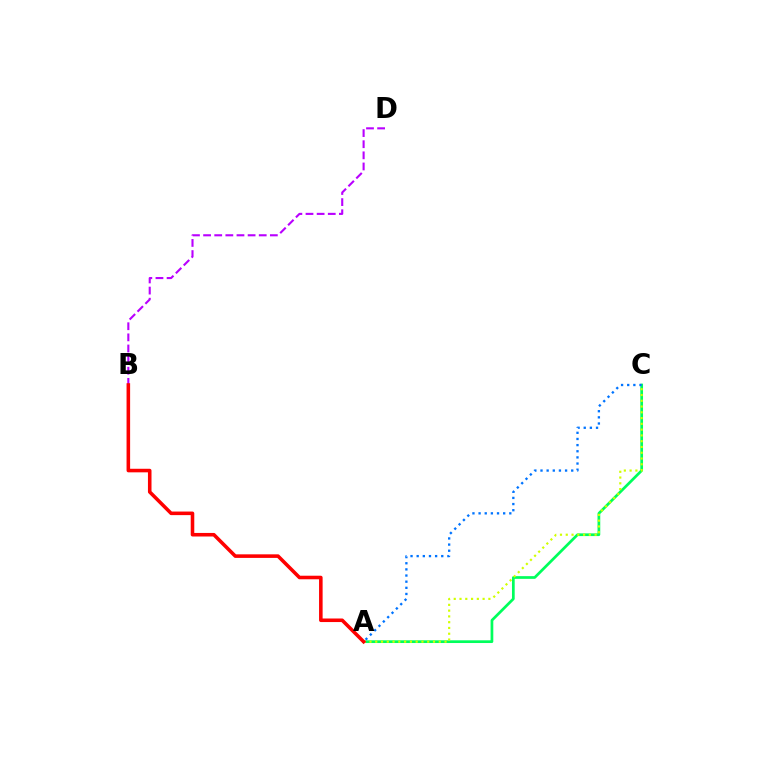{('A', 'C'): [{'color': '#00ff5c', 'line_style': 'solid', 'thickness': 1.95}, {'color': '#0074ff', 'line_style': 'dotted', 'thickness': 1.67}, {'color': '#d1ff00', 'line_style': 'dotted', 'thickness': 1.57}], ('B', 'D'): [{'color': '#b900ff', 'line_style': 'dashed', 'thickness': 1.51}], ('A', 'B'): [{'color': '#ff0000', 'line_style': 'solid', 'thickness': 2.57}]}